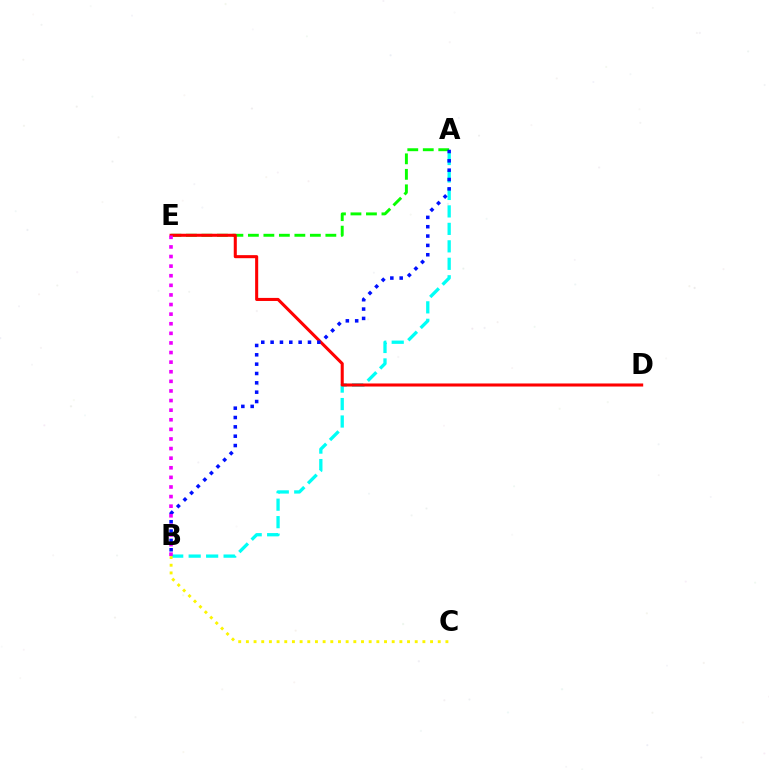{('A', 'B'): [{'color': '#00fff6', 'line_style': 'dashed', 'thickness': 2.37}, {'color': '#0010ff', 'line_style': 'dotted', 'thickness': 2.54}], ('B', 'C'): [{'color': '#fcf500', 'line_style': 'dotted', 'thickness': 2.09}], ('A', 'E'): [{'color': '#08ff00', 'line_style': 'dashed', 'thickness': 2.1}], ('D', 'E'): [{'color': '#ff0000', 'line_style': 'solid', 'thickness': 2.2}], ('B', 'E'): [{'color': '#ee00ff', 'line_style': 'dotted', 'thickness': 2.61}]}